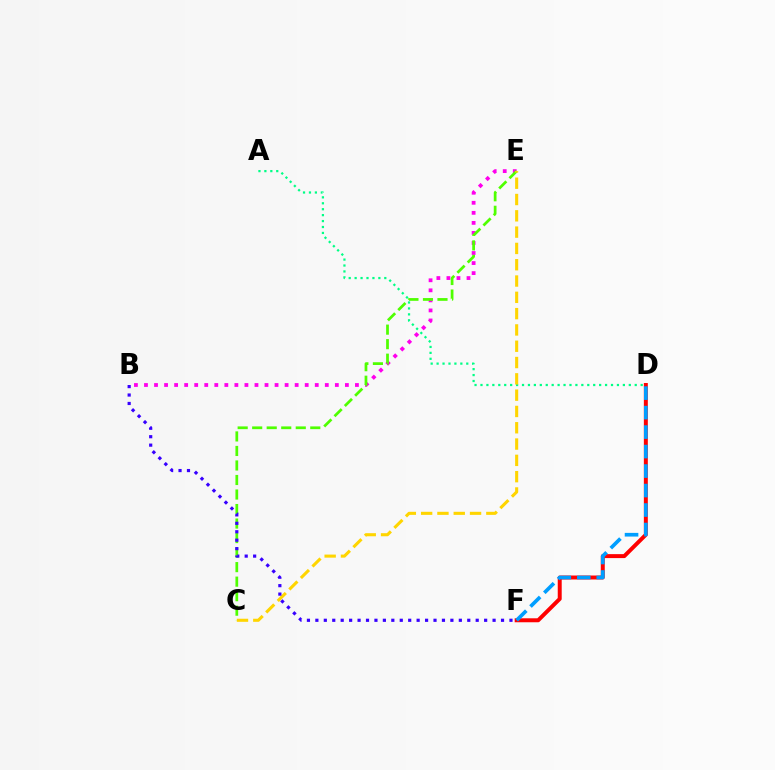{('B', 'E'): [{'color': '#ff00ed', 'line_style': 'dotted', 'thickness': 2.73}], ('D', 'F'): [{'color': '#ff0000', 'line_style': 'solid', 'thickness': 2.86}, {'color': '#009eff', 'line_style': 'dashed', 'thickness': 2.65}], ('C', 'E'): [{'color': '#4fff00', 'line_style': 'dashed', 'thickness': 1.97}, {'color': '#ffd500', 'line_style': 'dashed', 'thickness': 2.21}], ('A', 'D'): [{'color': '#00ff86', 'line_style': 'dotted', 'thickness': 1.61}], ('B', 'F'): [{'color': '#3700ff', 'line_style': 'dotted', 'thickness': 2.29}]}